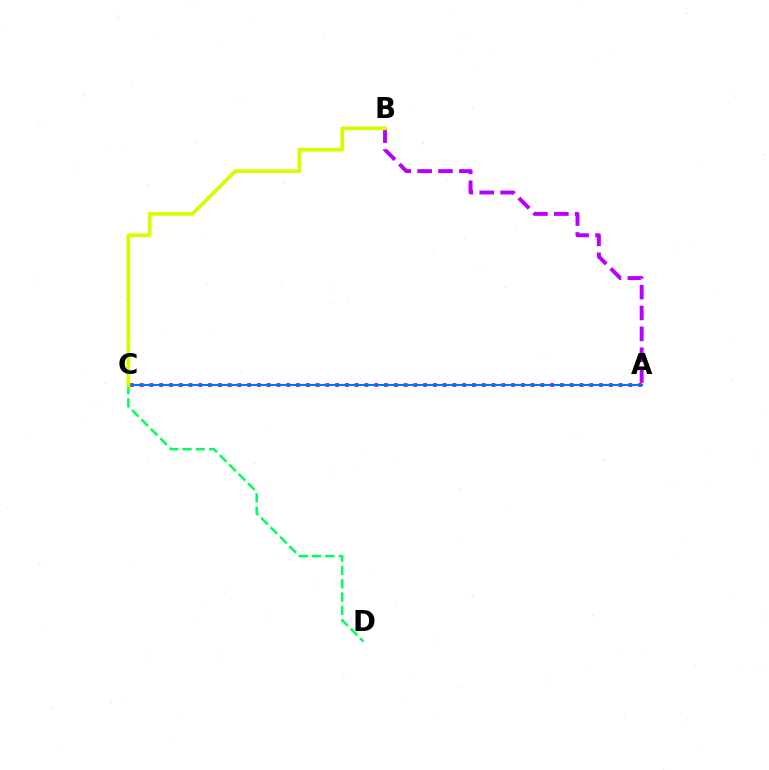{('A', 'B'): [{'color': '#b900ff', 'line_style': 'dashed', 'thickness': 2.83}], ('A', 'C'): [{'color': '#ff0000', 'line_style': 'dotted', 'thickness': 2.66}, {'color': '#0074ff', 'line_style': 'solid', 'thickness': 1.53}], ('C', 'D'): [{'color': '#00ff5c', 'line_style': 'dashed', 'thickness': 1.81}], ('B', 'C'): [{'color': '#d1ff00', 'line_style': 'solid', 'thickness': 2.67}]}